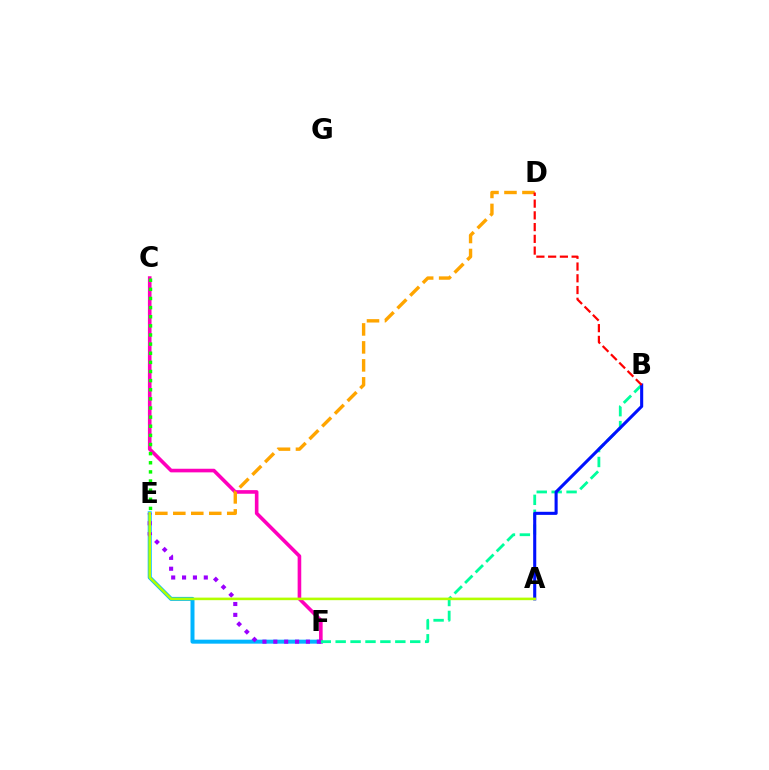{('E', 'F'): [{'color': '#00b5ff', 'line_style': 'solid', 'thickness': 2.87}, {'color': '#9b00ff', 'line_style': 'dotted', 'thickness': 2.95}], ('C', 'F'): [{'color': '#ff00bd', 'line_style': 'solid', 'thickness': 2.6}], ('C', 'E'): [{'color': '#08ff00', 'line_style': 'dotted', 'thickness': 2.48}], ('B', 'F'): [{'color': '#00ff9d', 'line_style': 'dashed', 'thickness': 2.03}], ('D', 'E'): [{'color': '#ffa500', 'line_style': 'dashed', 'thickness': 2.44}], ('A', 'B'): [{'color': '#0010ff', 'line_style': 'solid', 'thickness': 2.22}], ('A', 'E'): [{'color': '#b3ff00', 'line_style': 'solid', 'thickness': 1.85}], ('B', 'D'): [{'color': '#ff0000', 'line_style': 'dashed', 'thickness': 1.6}]}